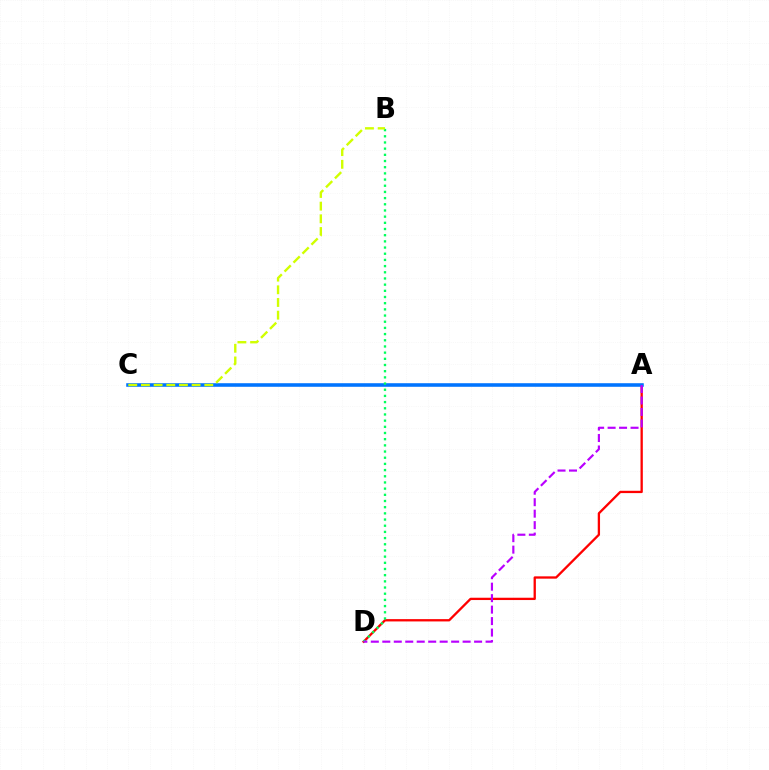{('A', 'D'): [{'color': '#ff0000', 'line_style': 'solid', 'thickness': 1.66}, {'color': '#b900ff', 'line_style': 'dashed', 'thickness': 1.56}], ('A', 'C'): [{'color': '#0074ff', 'line_style': 'solid', 'thickness': 2.57}], ('B', 'D'): [{'color': '#00ff5c', 'line_style': 'dotted', 'thickness': 1.68}], ('B', 'C'): [{'color': '#d1ff00', 'line_style': 'dashed', 'thickness': 1.72}]}